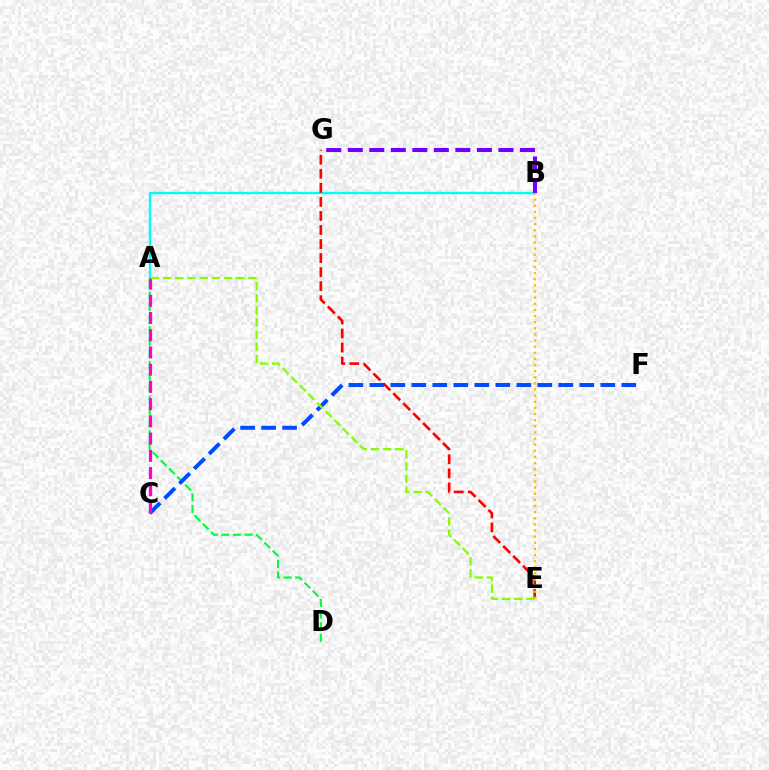{('A', 'B'): [{'color': '#00fff6', 'line_style': 'solid', 'thickness': 1.69}], ('B', 'G'): [{'color': '#7200ff', 'line_style': 'dashed', 'thickness': 2.92}], ('E', 'G'): [{'color': '#ff0000', 'line_style': 'dashed', 'thickness': 1.91}], ('B', 'E'): [{'color': '#ffbd00', 'line_style': 'dotted', 'thickness': 1.66}], ('A', 'D'): [{'color': '#00ff39', 'line_style': 'dashed', 'thickness': 1.57}], ('C', 'F'): [{'color': '#004bff', 'line_style': 'dashed', 'thickness': 2.85}], ('A', 'C'): [{'color': '#ff00cf', 'line_style': 'dashed', 'thickness': 2.34}], ('A', 'E'): [{'color': '#84ff00', 'line_style': 'dashed', 'thickness': 1.65}]}